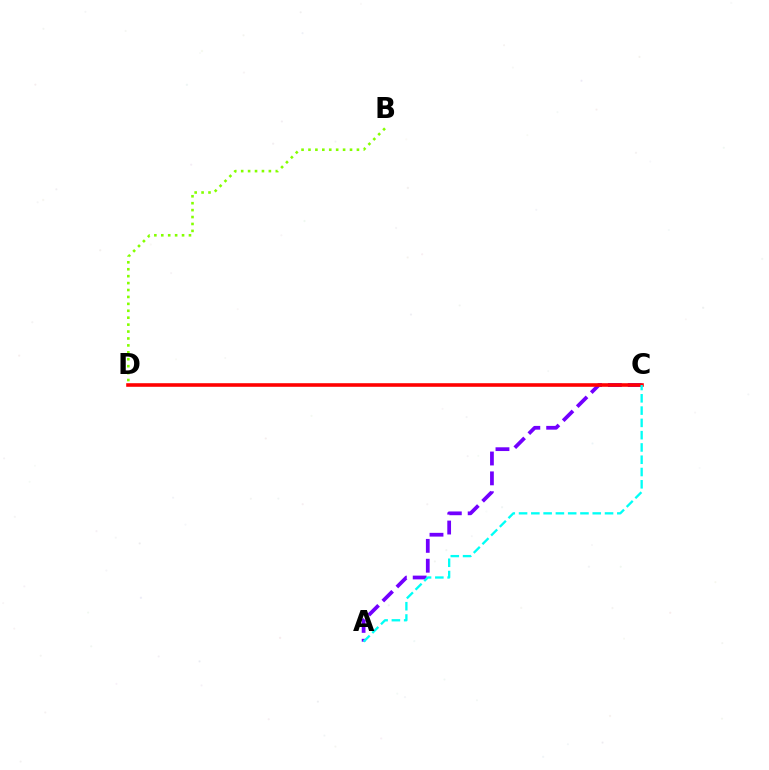{('B', 'D'): [{'color': '#84ff00', 'line_style': 'dotted', 'thickness': 1.88}], ('A', 'C'): [{'color': '#7200ff', 'line_style': 'dashed', 'thickness': 2.7}, {'color': '#00fff6', 'line_style': 'dashed', 'thickness': 1.67}], ('C', 'D'): [{'color': '#ff0000', 'line_style': 'solid', 'thickness': 2.58}]}